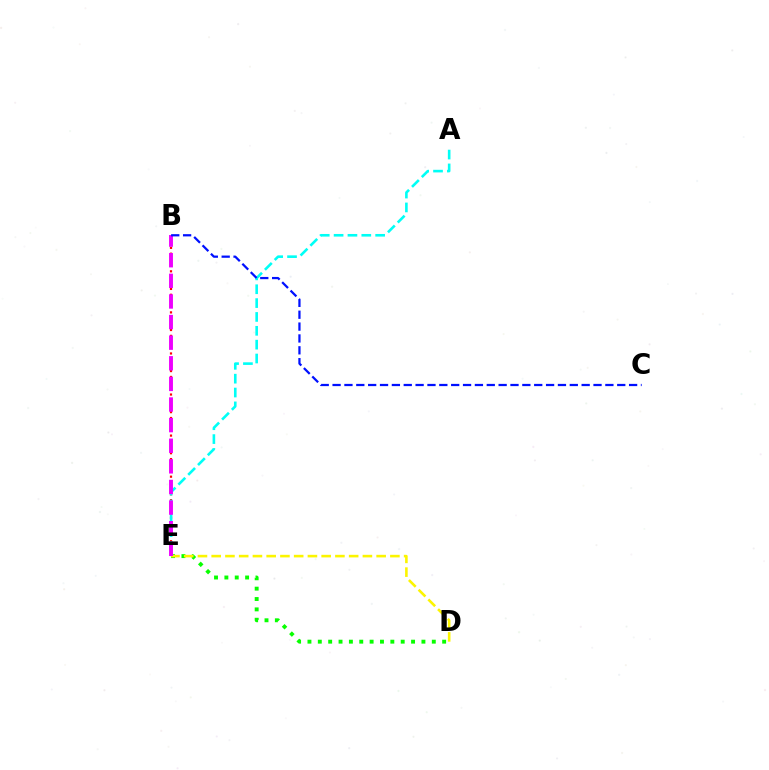{('B', 'E'): [{'color': '#ff0000', 'line_style': 'dotted', 'thickness': 1.59}, {'color': '#ee00ff', 'line_style': 'dashed', 'thickness': 2.8}], ('A', 'E'): [{'color': '#00fff6', 'line_style': 'dashed', 'thickness': 1.88}], ('D', 'E'): [{'color': '#08ff00', 'line_style': 'dotted', 'thickness': 2.82}, {'color': '#fcf500', 'line_style': 'dashed', 'thickness': 1.87}], ('B', 'C'): [{'color': '#0010ff', 'line_style': 'dashed', 'thickness': 1.61}]}